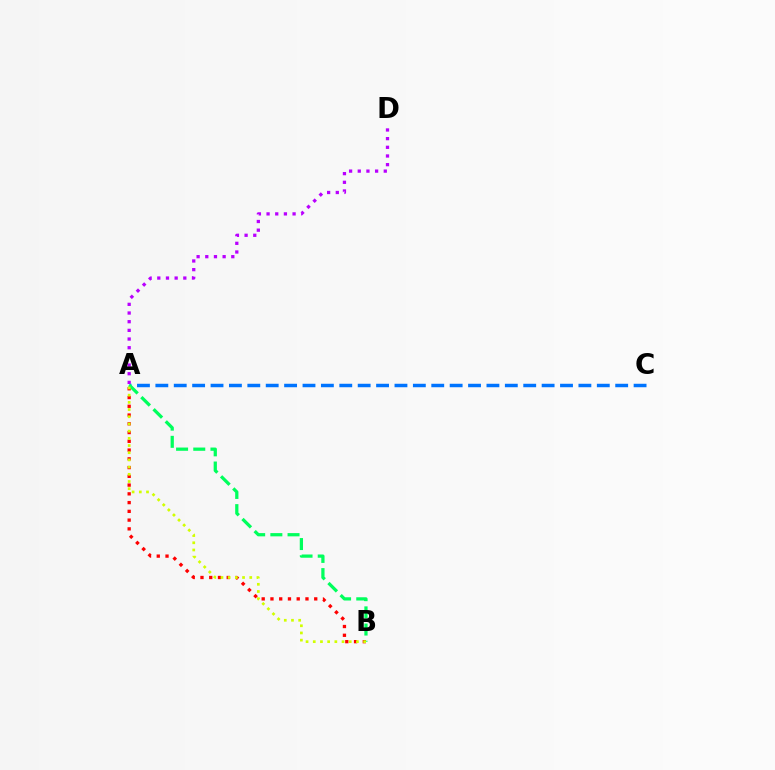{('A', 'C'): [{'color': '#0074ff', 'line_style': 'dashed', 'thickness': 2.5}], ('A', 'D'): [{'color': '#b900ff', 'line_style': 'dotted', 'thickness': 2.36}], ('A', 'B'): [{'color': '#ff0000', 'line_style': 'dotted', 'thickness': 2.38}, {'color': '#00ff5c', 'line_style': 'dashed', 'thickness': 2.33}, {'color': '#d1ff00', 'line_style': 'dotted', 'thickness': 1.95}]}